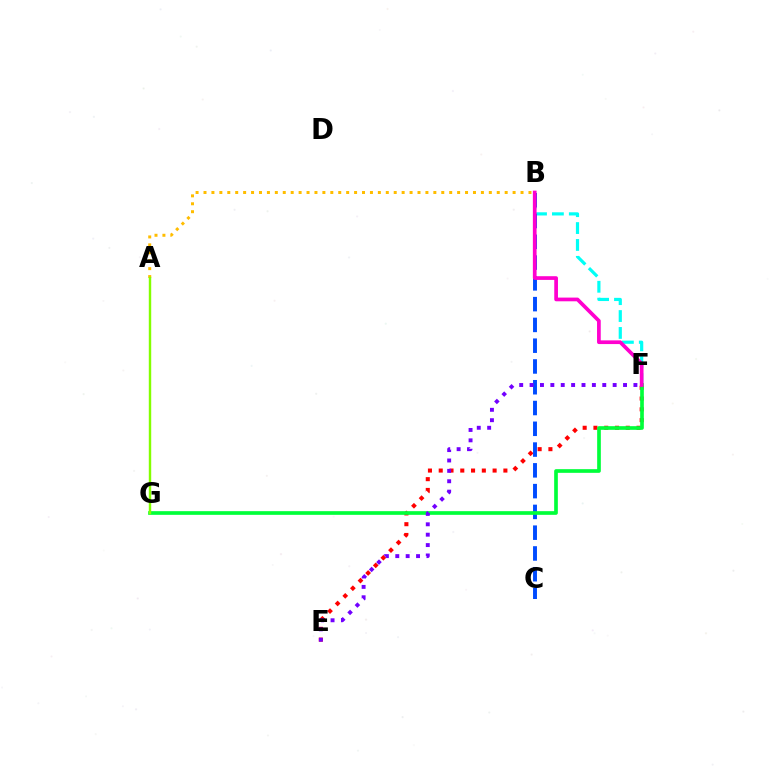{('A', 'B'): [{'color': '#ffbd00', 'line_style': 'dotted', 'thickness': 2.15}], ('B', 'F'): [{'color': '#00fff6', 'line_style': 'dashed', 'thickness': 2.29}, {'color': '#ff00cf', 'line_style': 'solid', 'thickness': 2.67}], ('E', 'F'): [{'color': '#ff0000', 'line_style': 'dotted', 'thickness': 2.93}, {'color': '#7200ff', 'line_style': 'dotted', 'thickness': 2.82}], ('B', 'C'): [{'color': '#004bff', 'line_style': 'dashed', 'thickness': 2.82}], ('F', 'G'): [{'color': '#00ff39', 'line_style': 'solid', 'thickness': 2.65}], ('A', 'G'): [{'color': '#84ff00', 'line_style': 'solid', 'thickness': 1.74}]}